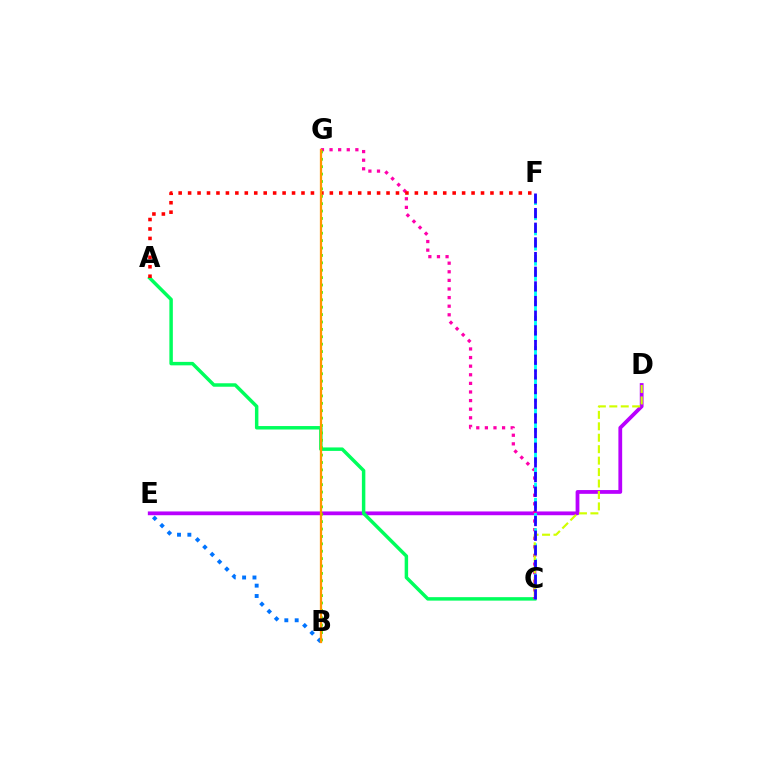{('D', 'E'): [{'color': '#b900ff', 'line_style': 'solid', 'thickness': 2.72}], ('B', 'E'): [{'color': '#0074ff', 'line_style': 'dotted', 'thickness': 2.81}], ('A', 'C'): [{'color': '#00ff5c', 'line_style': 'solid', 'thickness': 2.5}], ('C', 'G'): [{'color': '#ff00ac', 'line_style': 'dotted', 'thickness': 2.34}], ('A', 'F'): [{'color': '#ff0000', 'line_style': 'dotted', 'thickness': 2.57}], ('B', 'G'): [{'color': '#3dff00', 'line_style': 'dotted', 'thickness': 2.01}, {'color': '#ff9400', 'line_style': 'solid', 'thickness': 1.64}], ('C', 'F'): [{'color': '#00fff6', 'line_style': 'dashed', 'thickness': 2.06}, {'color': '#2500ff', 'line_style': 'dashed', 'thickness': 1.99}], ('C', 'D'): [{'color': '#d1ff00', 'line_style': 'dashed', 'thickness': 1.55}]}